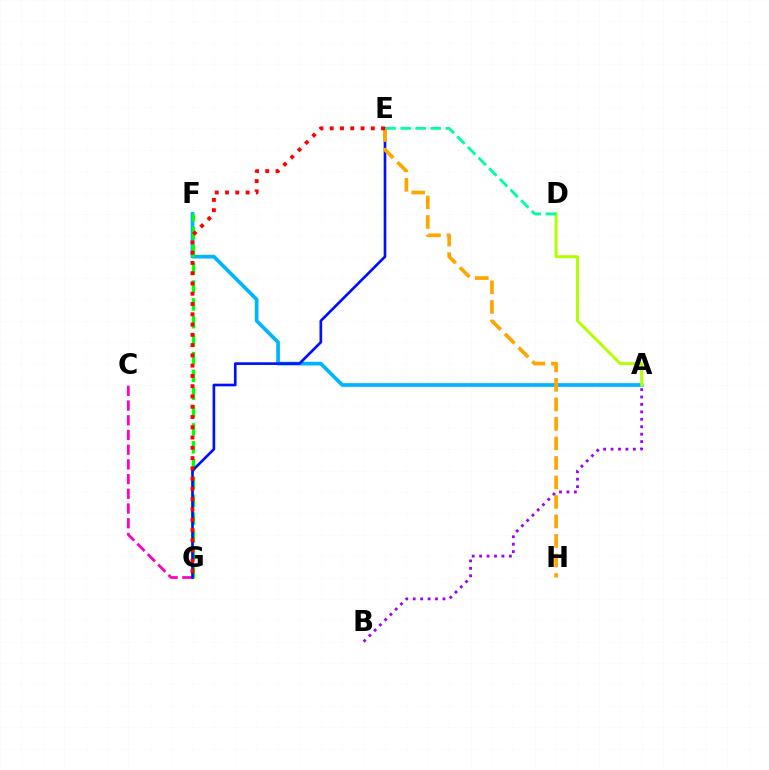{('A', 'F'): [{'color': '#00b5ff', 'line_style': 'solid', 'thickness': 2.67}], ('A', 'D'): [{'color': '#b3ff00', 'line_style': 'solid', 'thickness': 2.15}], ('A', 'B'): [{'color': '#9b00ff', 'line_style': 'dotted', 'thickness': 2.02}], ('C', 'G'): [{'color': '#ff00bd', 'line_style': 'dashed', 'thickness': 2.0}], ('F', 'G'): [{'color': '#08ff00', 'line_style': 'dashed', 'thickness': 2.43}], ('E', 'G'): [{'color': '#0010ff', 'line_style': 'solid', 'thickness': 1.92}, {'color': '#ff0000', 'line_style': 'dotted', 'thickness': 2.79}], ('E', 'H'): [{'color': '#ffa500', 'line_style': 'dashed', 'thickness': 2.65}], ('D', 'E'): [{'color': '#00ff9d', 'line_style': 'dashed', 'thickness': 2.04}]}